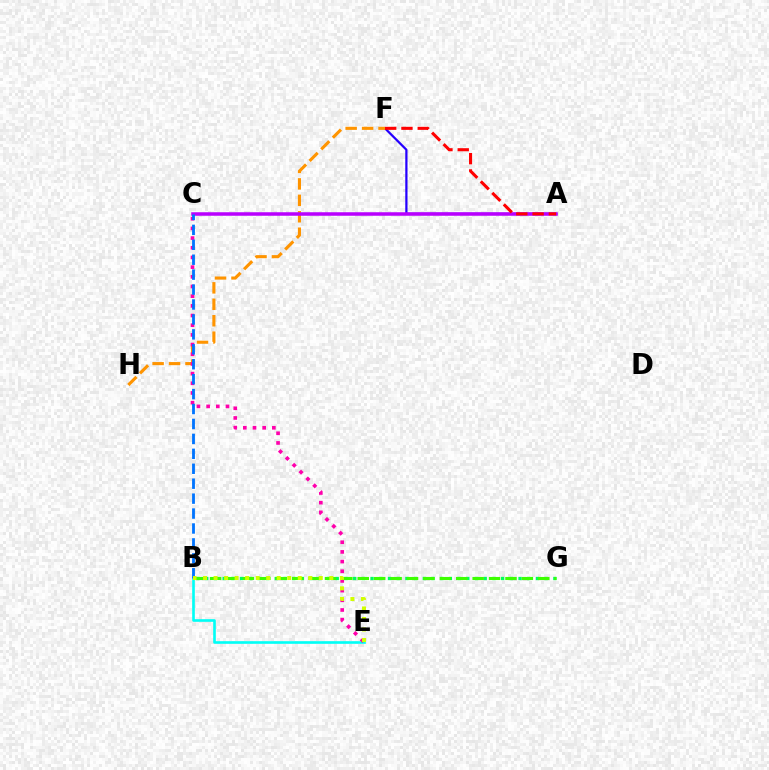{('B', 'E'): [{'color': '#00fff6', 'line_style': 'solid', 'thickness': 1.89}, {'color': '#d1ff00', 'line_style': 'dotted', 'thickness': 2.86}], ('A', 'F'): [{'color': '#2500ff', 'line_style': 'solid', 'thickness': 1.61}, {'color': '#ff0000', 'line_style': 'dashed', 'thickness': 2.21}], ('F', 'H'): [{'color': '#ff9400', 'line_style': 'dashed', 'thickness': 2.23}], ('C', 'E'): [{'color': '#ff00ac', 'line_style': 'dotted', 'thickness': 2.63}], ('B', 'G'): [{'color': '#00ff5c', 'line_style': 'dotted', 'thickness': 2.36}, {'color': '#3dff00', 'line_style': 'dashed', 'thickness': 2.23}], ('A', 'C'): [{'color': '#b900ff', 'line_style': 'solid', 'thickness': 2.53}], ('B', 'C'): [{'color': '#0074ff', 'line_style': 'dashed', 'thickness': 2.03}]}